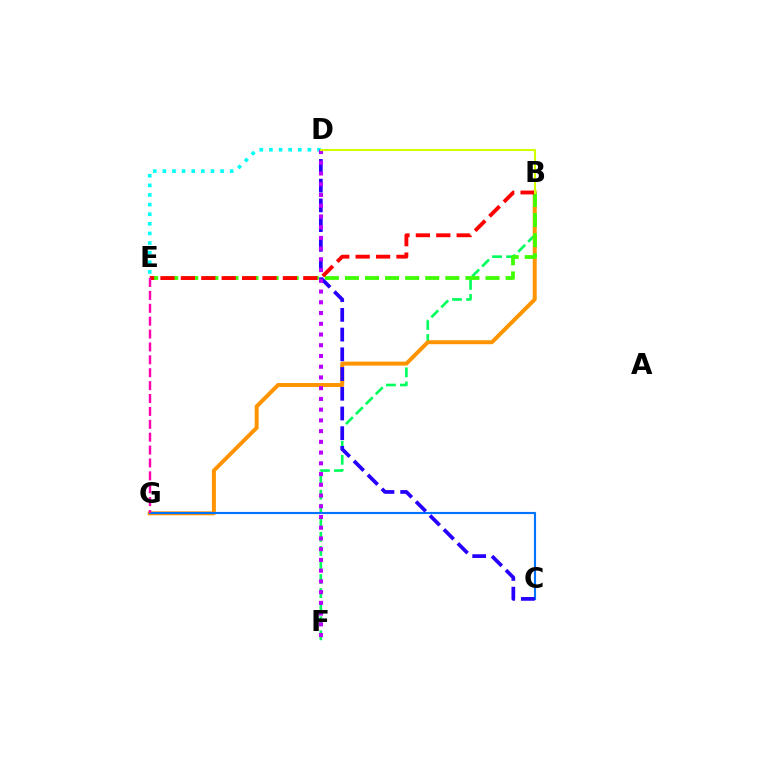{('D', 'E'): [{'color': '#00fff6', 'line_style': 'dotted', 'thickness': 2.61}], ('B', 'F'): [{'color': '#00ff5c', 'line_style': 'dashed', 'thickness': 1.91}], ('B', 'G'): [{'color': '#ff9400', 'line_style': 'solid', 'thickness': 2.86}], ('B', 'E'): [{'color': '#3dff00', 'line_style': 'dashed', 'thickness': 2.73}, {'color': '#ff0000', 'line_style': 'dashed', 'thickness': 2.77}], ('C', 'G'): [{'color': '#0074ff', 'line_style': 'solid', 'thickness': 1.54}], ('C', 'D'): [{'color': '#2500ff', 'line_style': 'dashed', 'thickness': 2.68}], ('D', 'F'): [{'color': '#b900ff', 'line_style': 'dotted', 'thickness': 2.92}], ('E', 'G'): [{'color': '#ff00ac', 'line_style': 'dashed', 'thickness': 1.75}], ('B', 'D'): [{'color': '#d1ff00', 'line_style': 'solid', 'thickness': 1.52}]}